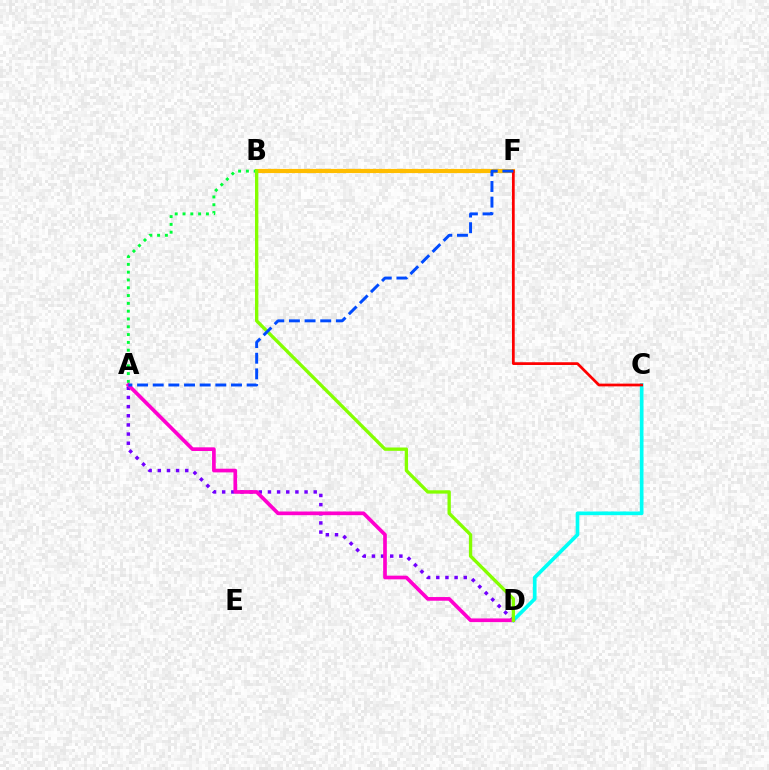{('B', 'F'): [{'color': '#ffbd00', 'line_style': 'solid', 'thickness': 2.99}], ('A', 'D'): [{'color': '#7200ff', 'line_style': 'dotted', 'thickness': 2.49}, {'color': '#ff00cf', 'line_style': 'solid', 'thickness': 2.65}], ('C', 'D'): [{'color': '#00fff6', 'line_style': 'solid', 'thickness': 2.64}], ('A', 'B'): [{'color': '#00ff39', 'line_style': 'dotted', 'thickness': 2.12}], ('C', 'F'): [{'color': '#ff0000', 'line_style': 'solid', 'thickness': 1.97}], ('B', 'D'): [{'color': '#84ff00', 'line_style': 'solid', 'thickness': 2.41}], ('A', 'F'): [{'color': '#004bff', 'line_style': 'dashed', 'thickness': 2.13}]}